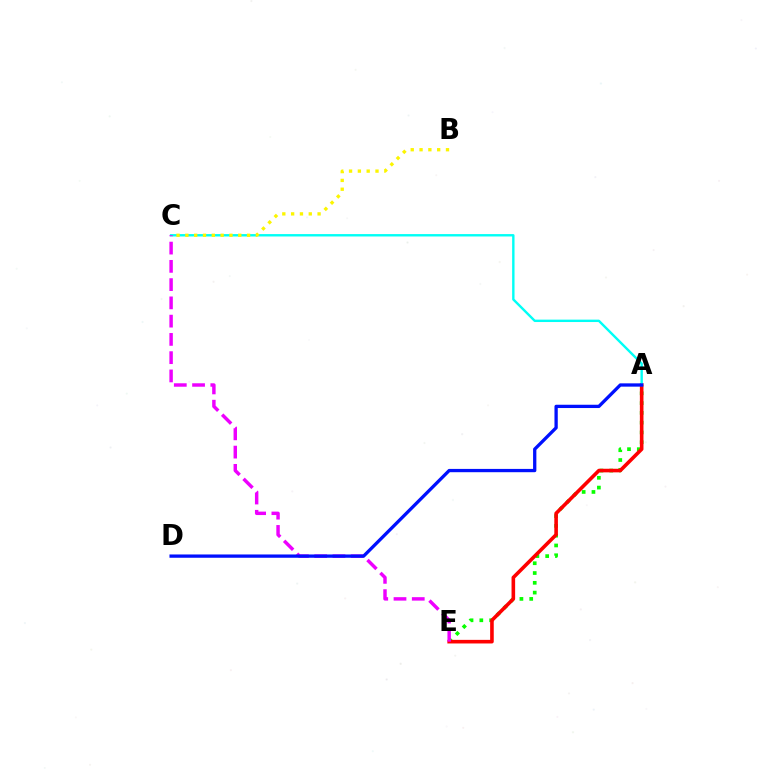{('A', 'E'): [{'color': '#08ff00', 'line_style': 'dotted', 'thickness': 2.66}, {'color': '#ff0000', 'line_style': 'solid', 'thickness': 2.59}], ('A', 'C'): [{'color': '#00fff6', 'line_style': 'solid', 'thickness': 1.72}], ('C', 'E'): [{'color': '#ee00ff', 'line_style': 'dashed', 'thickness': 2.48}], ('A', 'D'): [{'color': '#0010ff', 'line_style': 'solid', 'thickness': 2.37}], ('B', 'C'): [{'color': '#fcf500', 'line_style': 'dotted', 'thickness': 2.4}]}